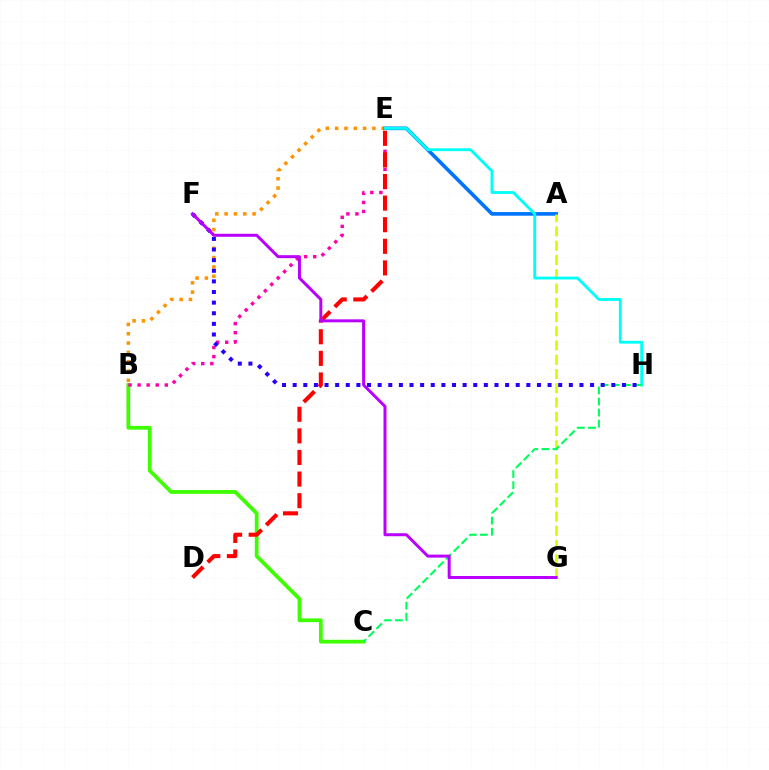{('B', 'E'): [{'color': '#ff9400', 'line_style': 'dotted', 'thickness': 2.53}, {'color': '#ff00ac', 'line_style': 'dotted', 'thickness': 2.46}], ('A', 'E'): [{'color': '#0074ff', 'line_style': 'solid', 'thickness': 2.63}], ('B', 'C'): [{'color': '#3dff00', 'line_style': 'solid', 'thickness': 2.71}], ('A', 'G'): [{'color': '#d1ff00', 'line_style': 'dashed', 'thickness': 1.94}], ('E', 'H'): [{'color': '#00fff6', 'line_style': 'solid', 'thickness': 2.05}], ('C', 'H'): [{'color': '#00ff5c', 'line_style': 'dashed', 'thickness': 1.51}], ('F', 'H'): [{'color': '#2500ff', 'line_style': 'dotted', 'thickness': 2.89}], ('D', 'E'): [{'color': '#ff0000', 'line_style': 'dashed', 'thickness': 2.93}], ('F', 'G'): [{'color': '#b900ff', 'line_style': 'solid', 'thickness': 2.15}]}